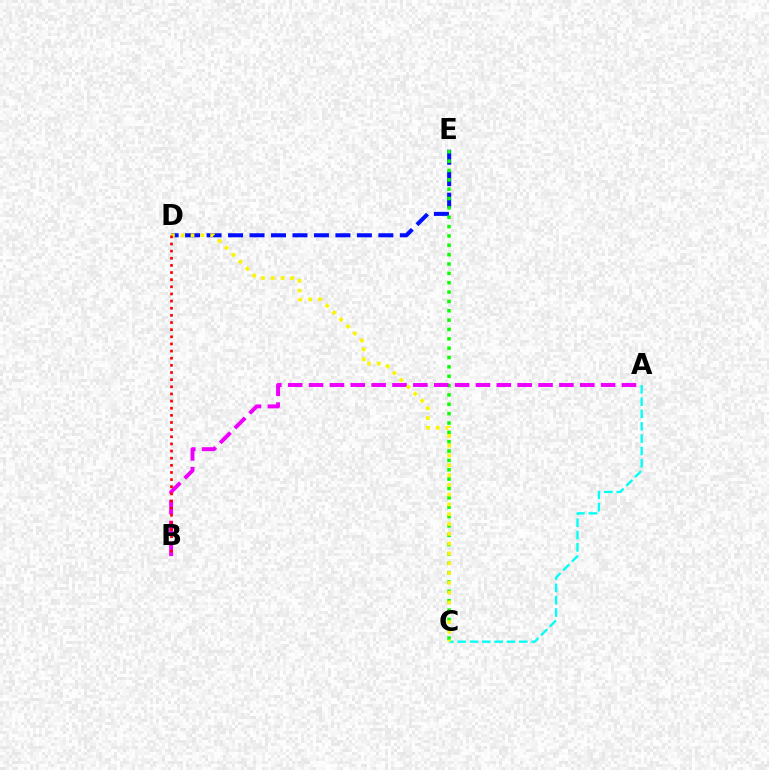{('A', 'C'): [{'color': '#00fff6', 'line_style': 'dashed', 'thickness': 1.68}], ('D', 'E'): [{'color': '#0010ff', 'line_style': 'dashed', 'thickness': 2.92}], ('C', 'E'): [{'color': '#08ff00', 'line_style': 'dotted', 'thickness': 2.54}], ('A', 'B'): [{'color': '#ee00ff', 'line_style': 'dashed', 'thickness': 2.83}], ('C', 'D'): [{'color': '#fcf500', 'line_style': 'dotted', 'thickness': 2.66}], ('B', 'D'): [{'color': '#ff0000', 'line_style': 'dotted', 'thickness': 1.94}]}